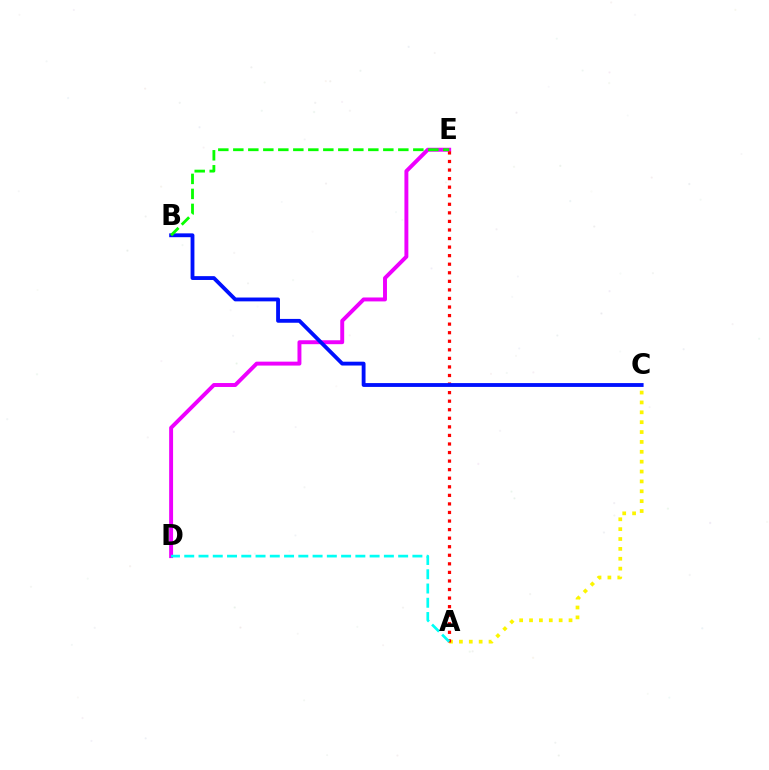{('A', 'C'): [{'color': '#fcf500', 'line_style': 'dotted', 'thickness': 2.68}], ('D', 'E'): [{'color': '#ee00ff', 'line_style': 'solid', 'thickness': 2.83}], ('A', 'E'): [{'color': '#ff0000', 'line_style': 'dotted', 'thickness': 2.33}], ('A', 'D'): [{'color': '#00fff6', 'line_style': 'dashed', 'thickness': 1.94}], ('B', 'C'): [{'color': '#0010ff', 'line_style': 'solid', 'thickness': 2.76}], ('B', 'E'): [{'color': '#08ff00', 'line_style': 'dashed', 'thickness': 2.04}]}